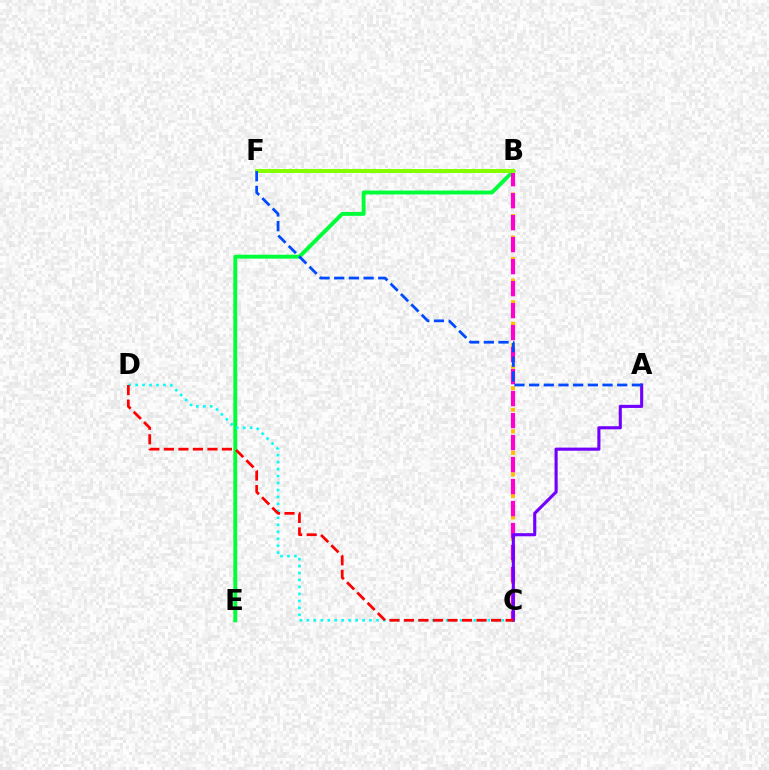{('B', 'E'): [{'color': '#00ff39', 'line_style': 'solid', 'thickness': 2.82}], ('B', 'C'): [{'color': '#ffbd00', 'line_style': 'dotted', 'thickness': 2.92}, {'color': '#ff00cf', 'line_style': 'dashed', 'thickness': 2.99}], ('B', 'F'): [{'color': '#84ff00', 'line_style': 'solid', 'thickness': 2.88}], ('A', 'C'): [{'color': '#7200ff', 'line_style': 'solid', 'thickness': 2.24}], ('C', 'D'): [{'color': '#00fff6', 'line_style': 'dotted', 'thickness': 1.89}, {'color': '#ff0000', 'line_style': 'dashed', 'thickness': 1.97}], ('A', 'F'): [{'color': '#004bff', 'line_style': 'dashed', 'thickness': 1.99}]}